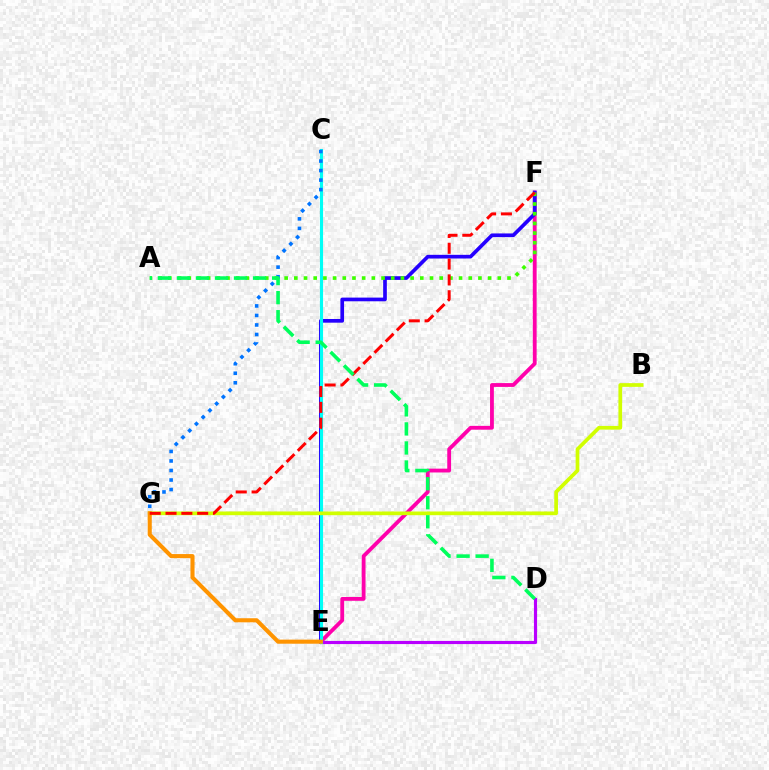{('E', 'F'): [{'color': '#ff00ac', 'line_style': 'solid', 'thickness': 2.75}, {'color': '#2500ff', 'line_style': 'solid', 'thickness': 2.65}], ('D', 'E'): [{'color': '#b900ff', 'line_style': 'solid', 'thickness': 2.26}], ('C', 'E'): [{'color': '#00fff6', 'line_style': 'solid', 'thickness': 2.24}], ('C', 'G'): [{'color': '#0074ff', 'line_style': 'dotted', 'thickness': 2.59}], ('B', 'G'): [{'color': '#d1ff00', 'line_style': 'solid', 'thickness': 2.67}], ('E', 'G'): [{'color': '#ff9400', 'line_style': 'solid', 'thickness': 2.94}], ('A', 'F'): [{'color': '#3dff00', 'line_style': 'dotted', 'thickness': 2.63}], ('F', 'G'): [{'color': '#ff0000', 'line_style': 'dashed', 'thickness': 2.15}], ('A', 'D'): [{'color': '#00ff5c', 'line_style': 'dashed', 'thickness': 2.59}]}